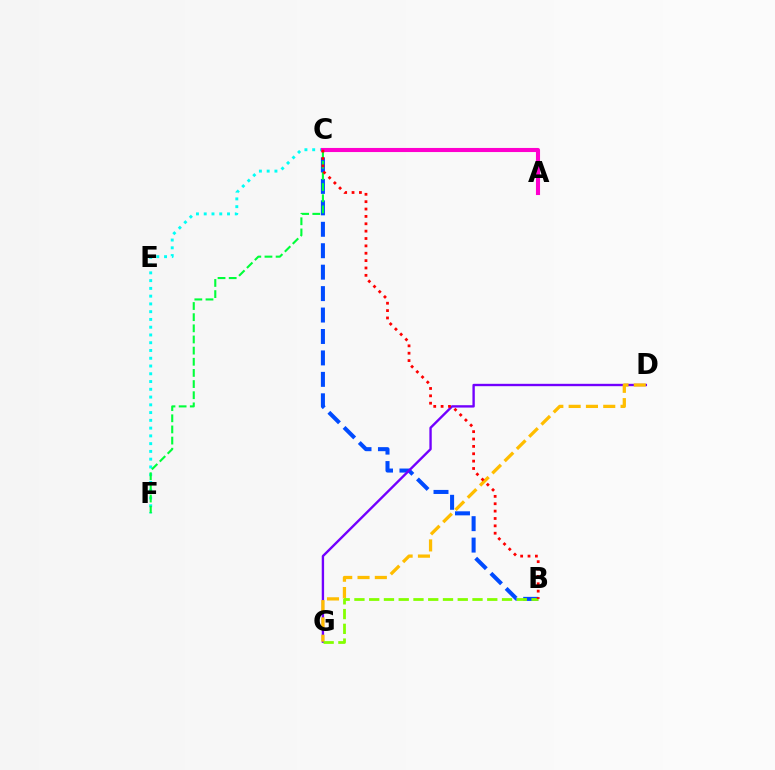{('B', 'C'): [{'color': '#004bff', 'line_style': 'dashed', 'thickness': 2.91}, {'color': '#ff0000', 'line_style': 'dotted', 'thickness': 2.0}], ('D', 'G'): [{'color': '#7200ff', 'line_style': 'solid', 'thickness': 1.71}, {'color': '#ffbd00', 'line_style': 'dashed', 'thickness': 2.35}], ('C', 'F'): [{'color': '#00fff6', 'line_style': 'dotted', 'thickness': 2.11}, {'color': '#00ff39', 'line_style': 'dashed', 'thickness': 1.51}], ('A', 'C'): [{'color': '#ff00cf', 'line_style': 'solid', 'thickness': 2.95}], ('B', 'G'): [{'color': '#84ff00', 'line_style': 'dashed', 'thickness': 2.0}]}